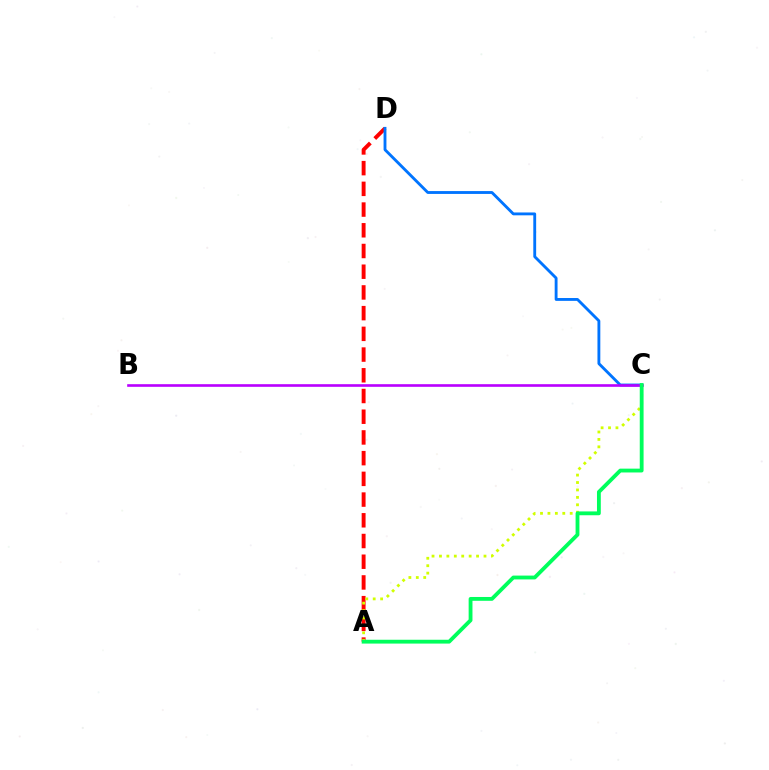{('A', 'D'): [{'color': '#ff0000', 'line_style': 'dashed', 'thickness': 2.81}], ('C', 'D'): [{'color': '#0074ff', 'line_style': 'solid', 'thickness': 2.05}], ('A', 'C'): [{'color': '#d1ff00', 'line_style': 'dotted', 'thickness': 2.02}, {'color': '#00ff5c', 'line_style': 'solid', 'thickness': 2.75}], ('B', 'C'): [{'color': '#b900ff', 'line_style': 'solid', 'thickness': 1.9}]}